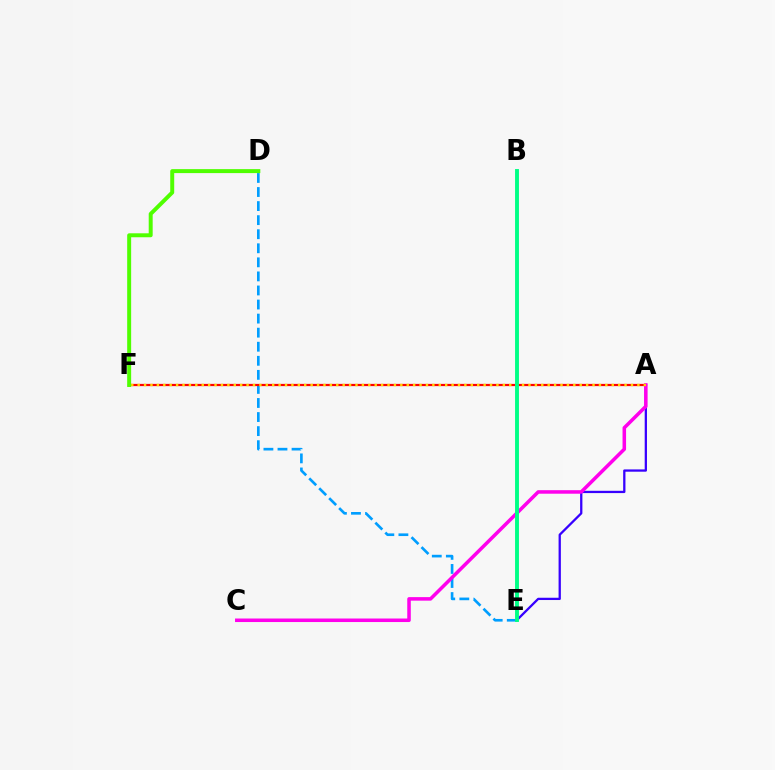{('D', 'E'): [{'color': '#009eff', 'line_style': 'dashed', 'thickness': 1.91}], ('A', 'F'): [{'color': '#ff0000', 'line_style': 'solid', 'thickness': 1.6}, {'color': '#ffd500', 'line_style': 'dotted', 'thickness': 1.74}], ('A', 'E'): [{'color': '#3700ff', 'line_style': 'solid', 'thickness': 1.64}], ('A', 'C'): [{'color': '#ff00ed', 'line_style': 'solid', 'thickness': 2.54}], ('B', 'E'): [{'color': '#00ff86', 'line_style': 'solid', 'thickness': 2.81}], ('D', 'F'): [{'color': '#4fff00', 'line_style': 'solid', 'thickness': 2.85}]}